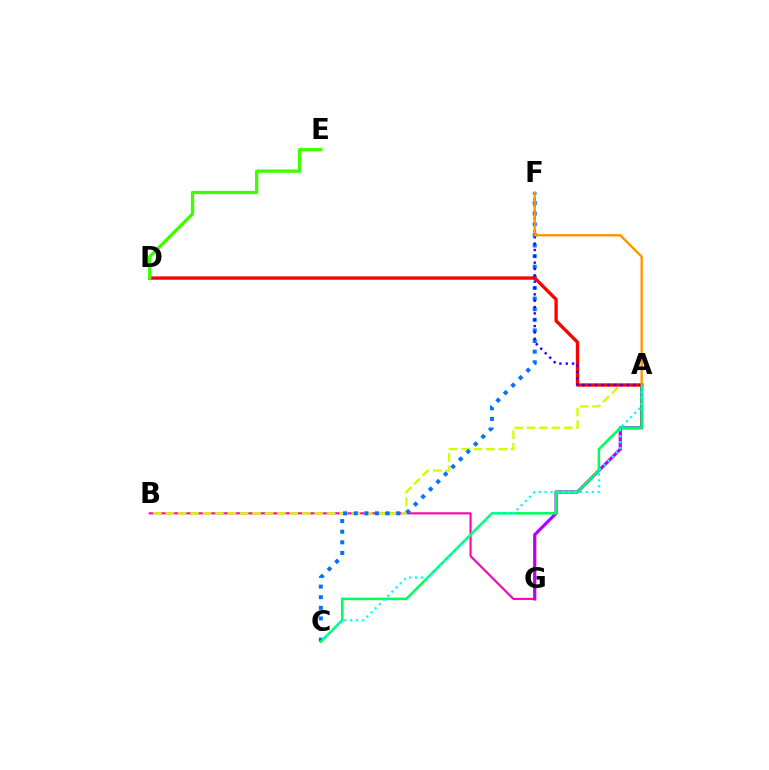{('B', 'G'): [{'color': '#ff00ac', 'line_style': 'solid', 'thickness': 1.51}], ('A', 'G'): [{'color': '#b900ff', 'line_style': 'solid', 'thickness': 2.32}], ('A', 'B'): [{'color': '#d1ff00', 'line_style': 'dashed', 'thickness': 1.69}], ('C', 'F'): [{'color': '#0074ff', 'line_style': 'dotted', 'thickness': 2.89}], ('A', 'D'): [{'color': '#ff0000', 'line_style': 'solid', 'thickness': 2.4}], ('D', 'E'): [{'color': '#3dff00', 'line_style': 'solid', 'thickness': 2.38}], ('A', 'C'): [{'color': '#00ff5c', 'line_style': 'solid', 'thickness': 1.84}, {'color': '#00fff6', 'line_style': 'dotted', 'thickness': 1.6}], ('A', 'F'): [{'color': '#2500ff', 'line_style': 'dotted', 'thickness': 1.72}, {'color': '#ff9400', 'line_style': 'solid', 'thickness': 1.68}]}